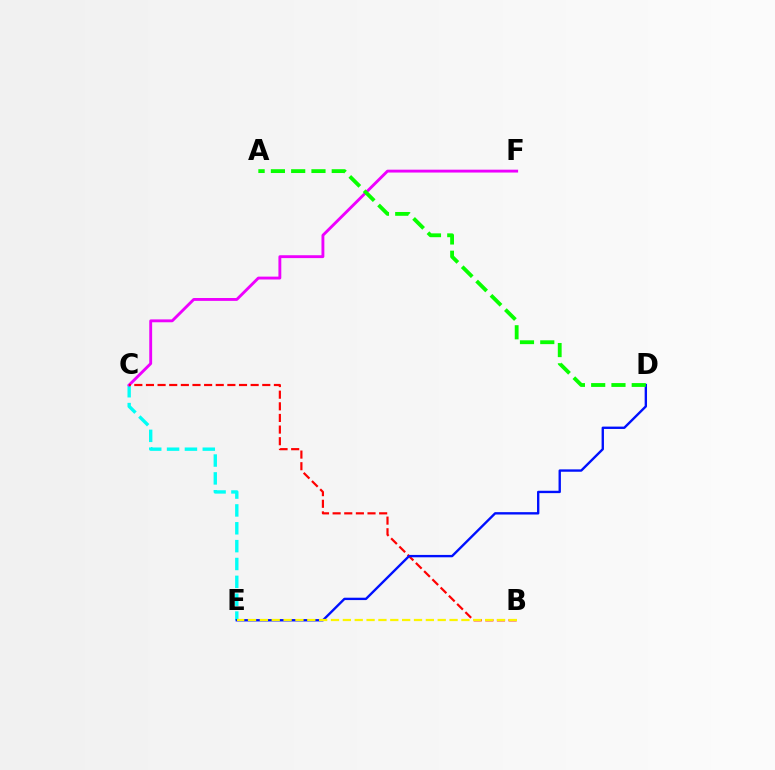{('C', 'E'): [{'color': '#00fff6', 'line_style': 'dashed', 'thickness': 2.43}], ('C', 'F'): [{'color': '#ee00ff', 'line_style': 'solid', 'thickness': 2.07}], ('B', 'C'): [{'color': '#ff0000', 'line_style': 'dashed', 'thickness': 1.58}], ('D', 'E'): [{'color': '#0010ff', 'line_style': 'solid', 'thickness': 1.7}], ('A', 'D'): [{'color': '#08ff00', 'line_style': 'dashed', 'thickness': 2.76}], ('B', 'E'): [{'color': '#fcf500', 'line_style': 'dashed', 'thickness': 1.61}]}